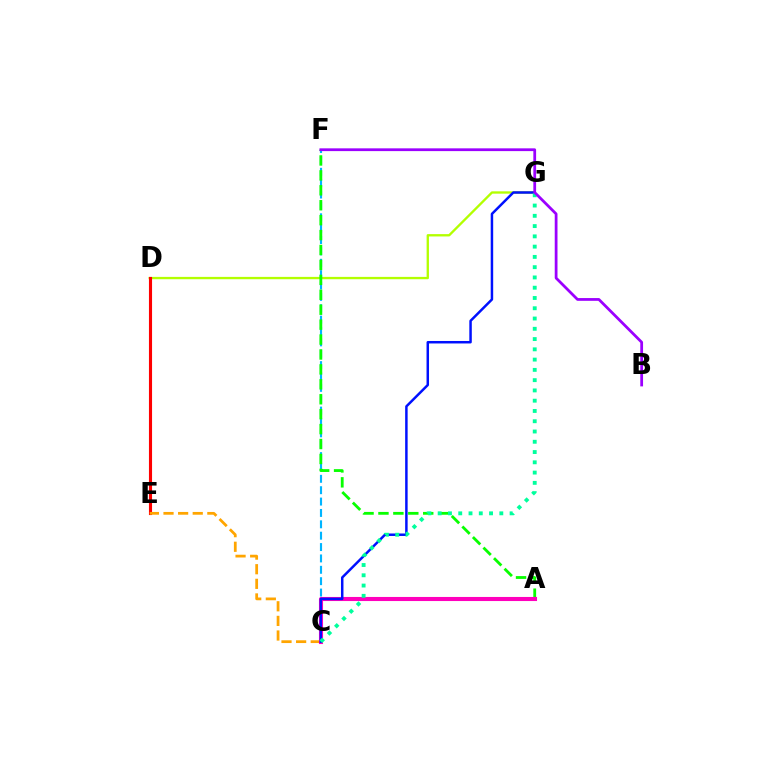{('D', 'G'): [{'color': '#b3ff00', 'line_style': 'solid', 'thickness': 1.68}], ('C', 'F'): [{'color': '#00b5ff', 'line_style': 'dashed', 'thickness': 1.54}], ('D', 'E'): [{'color': '#ff0000', 'line_style': 'solid', 'thickness': 2.24}], ('A', 'F'): [{'color': '#08ff00', 'line_style': 'dashed', 'thickness': 2.03}], ('C', 'E'): [{'color': '#ffa500', 'line_style': 'dashed', 'thickness': 1.99}], ('A', 'C'): [{'color': '#ff00bd', 'line_style': 'solid', 'thickness': 2.94}], ('C', 'G'): [{'color': '#0010ff', 'line_style': 'solid', 'thickness': 1.79}, {'color': '#00ff9d', 'line_style': 'dotted', 'thickness': 2.79}], ('B', 'F'): [{'color': '#9b00ff', 'line_style': 'solid', 'thickness': 1.99}]}